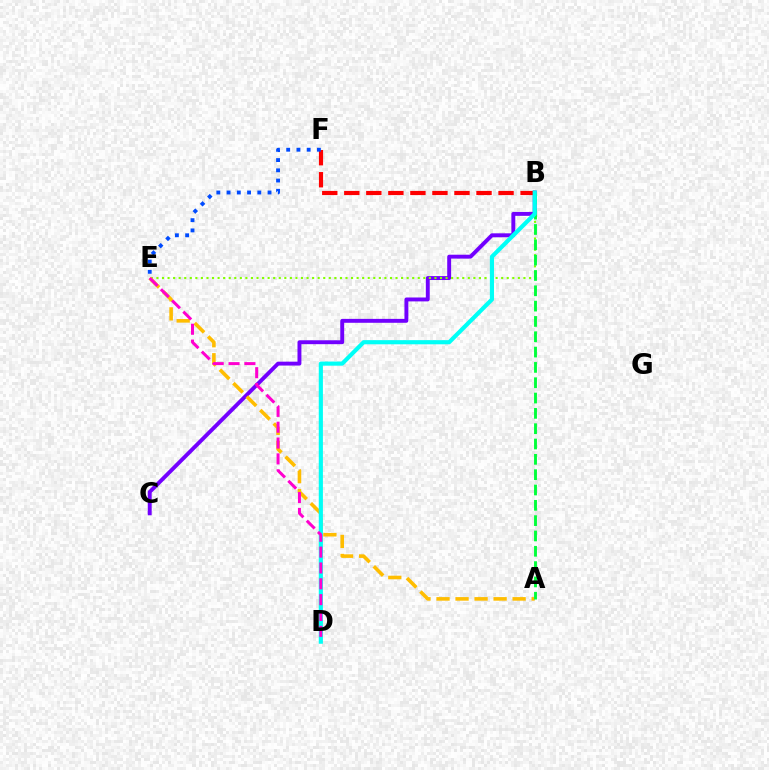{('B', 'C'): [{'color': '#7200ff', 'line_style': 'solid', 'thickness': 2.81}], ('B', 'E'): [{'color': '#84ff00', 'line_style': 'dotted', 'thickness': 1.51}], ('A', 'E'): [{'color': '#ffbd00', 'line_style': 'dashed', 'thickness': 2.58}], ('A', 'B'): [{'color': '#00ff39', 'line_style': 'dashed', 'thickness': 2.08}], ('B', 'F'): [{'color': '#ff0000', 'line_style': 'dashed', 'thickness': 2.99}], ('B', 'D'): [{'color': '#00fff6', 'line_style': 'solid', 'thickness': 2.98}], ('D', 'E'): [{'color': '#ff00cf', 'line_style': 'dashed', 'thickness': 2.15}], ('E', 'F'): [{'color': '#004bff', 'line_style': 'dotted', 'thickness': 2.78}]}